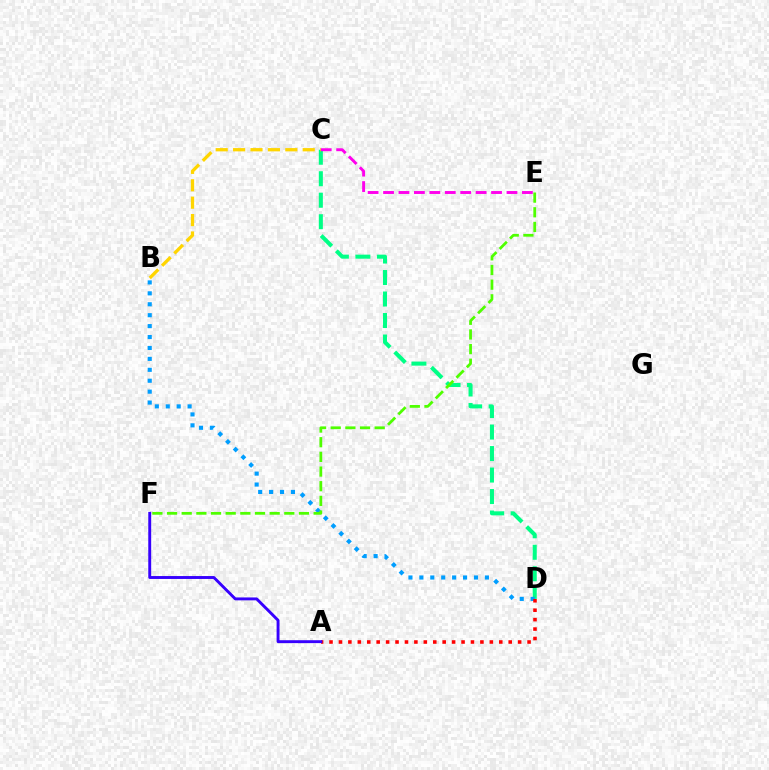{('C', 'D'): [{'color': '#00ff86', 'line_style': 'dashed', 'thickness': 2.92}], ('B', 'D'): [{'color': '#009eff', 'line_style': 'dotted', 'thickness': 2.97}], ('B', 'C'): [{'color': '#ffd500', 'line_style': 'dashed', 'thickness': 2.36}], ('A', 'D'): [{'color': '#ff0000', 'line_style': 'dotted', 'thickness': 2.56}], ('A', 'F'): [{'color': '#3700ff', 'line_style': 'solid', 'thickness': 2.09}], ('E', 'F'): [{'color': '#4fff00', 'line_style': 'dashed', 'thickness': 1.99}], ('C', 'E'): [{'color': '#ff00ed', 'line_style': 'dashed', 'thickness': 2.1}]}